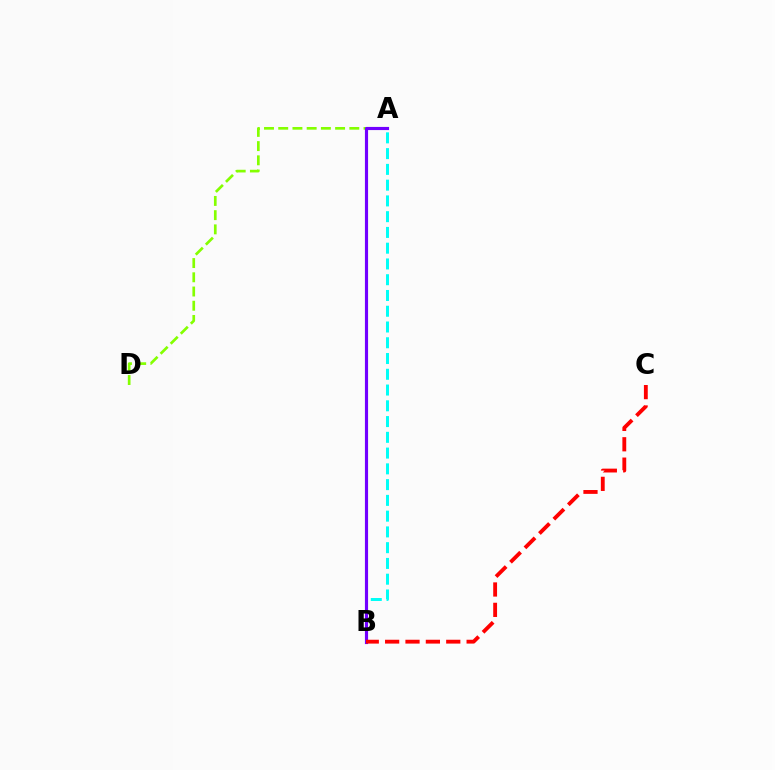{('A', 'B'): [{'color': '#00fff6', 'line_style': 'dashed', 'thickness': 2.14}, {'color': '#7200ff', 'line_style': 'solid', 'thickness': 2.26}], ('A', 'D'): [{'color': '#84ff00', 'line_style': 'dashed', 'thickness': 1.93}], ('B', 'C'): [{'color': '#ff0000', 'line_style': 'dashed', 'thickness': 2.77}]}